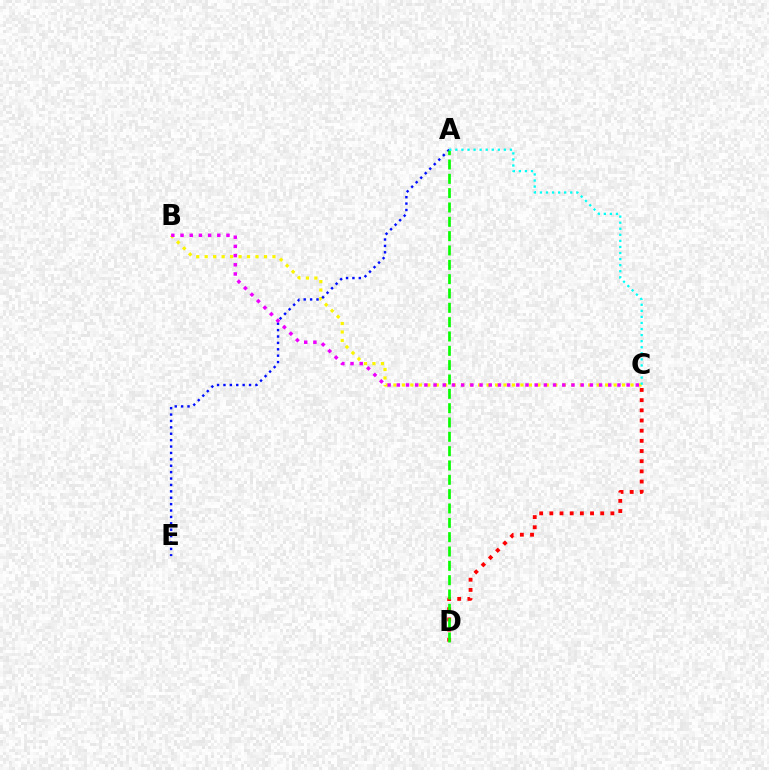{('B', 'C'): [{'color': '#fcf500', 'line_style': 'dotted', 'thickness': 2.3}, {'color': '#ee00ff', 'line_style': 'dotted', 'thickness': 2.5}], ('A', 'E'): [{'color': '#0010ff', 'line_style': 'dotted', 'thickness': 1.74}], ('C', 'D'): [{'color': '#ff0000', 'line_style': 'dotted', 'thickness': 2.76}], ('A', 'D'): [{'color': '#08ff00', 'line_style': 'dashed', 'thickness': 1.95}], ('A', 'C'): [{'color': '#00fff6', 'line_style': 'dotted', 'thickness': 1.65}]}